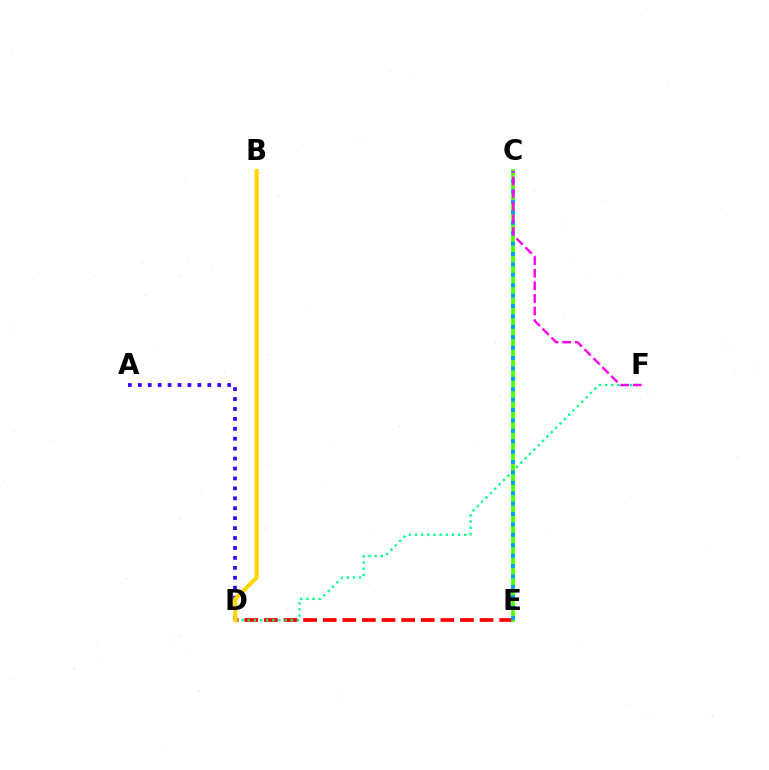{('D', 'E'): [{'color': '#ff0000', 'line_style': 'dashed', 'thickness': 2.66}], ('D', 'F'): [{'color': '#00ff86', 'line_style': 'dotted', 'thickness': 1.67}], ('C', 'E'): [{'color': '#4fff00', 'line_style': 'solid', 'thickness': 2.65}, {'color': '#009eff', 'line_style': 'dotted', 'thickness': 2.83}], ('A', 'D'): [{'color': '#3700ff', 'line_style': 'dotted', 'thickness': 2.7}], ('B', 'D'): [{'color': '#ffd500', 'line_style': 'solid', 'thickness': 2.96}], ('C', 'F'): [{'color': '#ff00ed', 'line_style': 'dashed', 'thickness': 1.72}]}